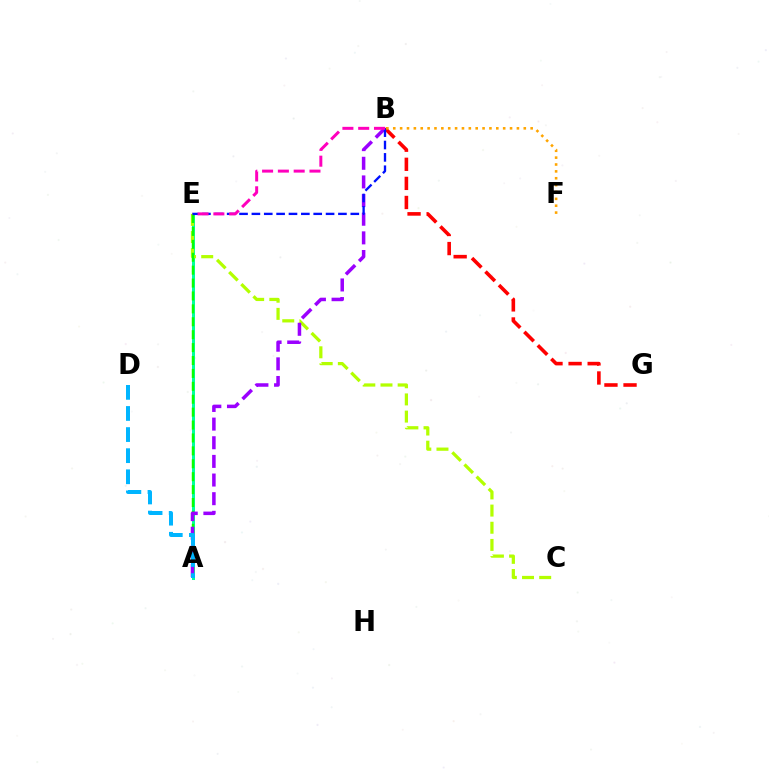{('A', 'E'): [{'color': '#00ff9d', 'line_style': 'solid', 'thickness': 2.17}, {'color': '#08ff00', 'line_style': 'dashed', 'thickness': 1.75}], ('C', 'E'): [{'color': '#b3ff00', 'line_style': 'dashed', 'thickness': 2.33}], ('A', 'B'): [{'color': '#9b00ff', 'line_style': 'dashed', 'thickness': 2.53}], ('B', 'G'): [{'color': '#ff0000', 'line_style': 'dashed', 'thickness': 2.59}], ('B', 'E'): [{'color': '#0010ff', 'line_style': 'dashed', 'thickness': 1.68}, {'color': '#ff00bd', 'line_style': 'dashed', 'thickness': 2.15}], ('A', 'D'): [{'color': '#00b5ff', 'line_style': 'dashed', 'thickness': 2.87}], ('B', 'F'): [{'color': '#ffa500', 'line_style': 'dotted', 'thickness': 1.87}]}